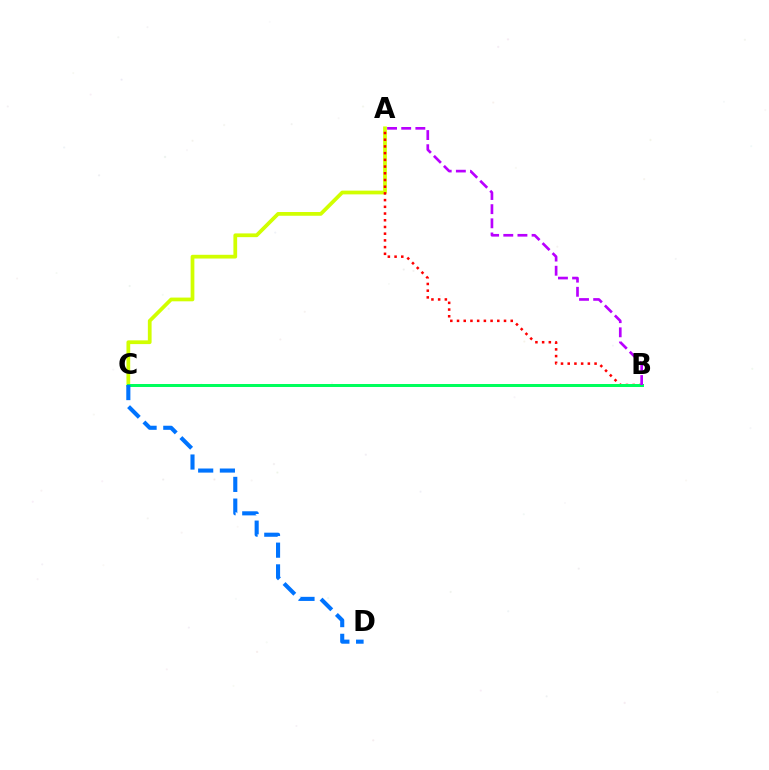{('A', 'C'): [{'color': '#d1ff00', 'line_style': 'solid', 'thickness': 2.7}], ('A', 'B'): [{'color': '#ff0000', 'line_style': 'dotted', 'thickness': 1.82}, {'color': '#b900ff', 'line_style': 'dashed', 'thickness': 1.92}], ('B', 'C'): [{'color': '#00ff5c', 'line_style': 'solid', 'thickness': 2.15}], ('C', 'D'): [{'color': '#0074ff', 'line_style': 'dashed', 'thickness': 2.95}]}